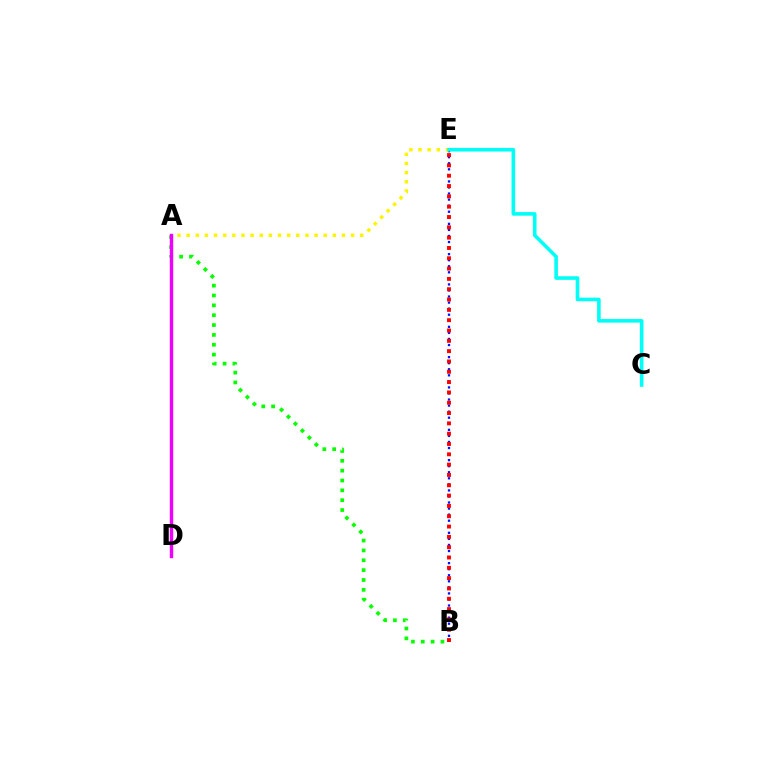{('B', 'E'): [{'color': '#0010ff', 'line_style': 'dotted', 'thickness': 1.65}, {'color': '#ff0000', 'line_style': 'dotted', 'thickness': 2.8}], ('A', 'B'): [{'color': '#08ff00', 'line_style': 'dotted', 'thickness': 2.68}], ('A', 'E'): [{'color': '#fcf500', 'line_style': 'dotted', 'thickness': 2.48}], ('A', 'D'): [{'color': '#ee00ff', 'line_style': 'solid', 'thickness': 2.46}], ('C', 'E'): [{'color': '#00fff6', 'line_style': 'solid', 'thickness': 2.59}]}